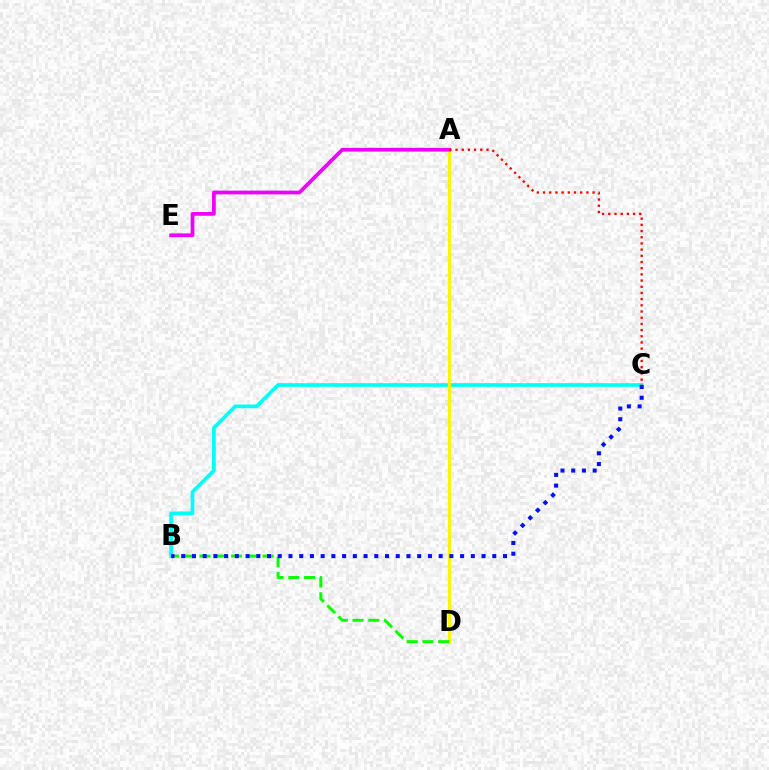{('B', 'C'): [{'color': '#00fff6', 'line_style': 'solid', 'thickness': 2.66}, {'color': '#0010ff', 'line_style': 'dotted', 'thickness': 2.91}], ('A', 'D'): [{'color': '#fcf500', 'line_style': 'solid', 'thickness': 2.28}], ('A', 'E'): [{'color': '#ee00ff', 'line_style': 'solid', 'thickness': 2.69}], ('A', 'C'): [{'color': '#ff0000', 'line_style': 'dotted', 'thickness': 1.68}], ('B', 'D'): [{'color': '#08ff00', 'line_style': 'dashed', 'thickness': 2.14}]}